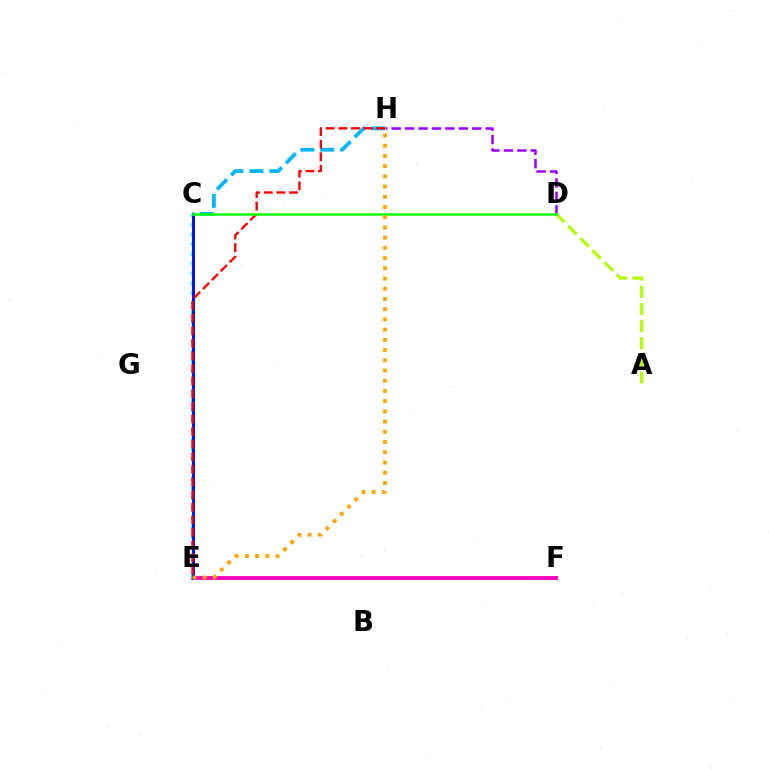{('E', 'F'): [{'color': '#ff00bd', 'line_style': 'solid', 'thickness': 2.72}], ('C', 'E'): [{'color': '#00ff9d', 'line_style': 'dotted', 'thickness': 2.65}, {'color': '#0010ff', 'line_style': 'solid', 'thickness': 2.12}], ('D', 'H'): [{'color': '#9b00ff', 'line_style': 'dashed', 'thickness': 1.82}], ('C', 'H'): [{'color': '#00b5ff', 'line_style': 'dashed', 'thickness': 2.7}], ('A', 'D'): [{'color': '#b3ff00', 'line_style': 'dashed', 'thickness': 2.33}], ('E', 'H'): [{'color': '#ff0000', 'line_style': 'dashed', 'thickness': 1.71}, {'color': '#ffa500', 'line_style': 'dotted', 'thickness': 2.78}], ('C', 'D'): [{'color': '#08ff00', 'line_style': 'solid', 'thickness': 1.82}]}